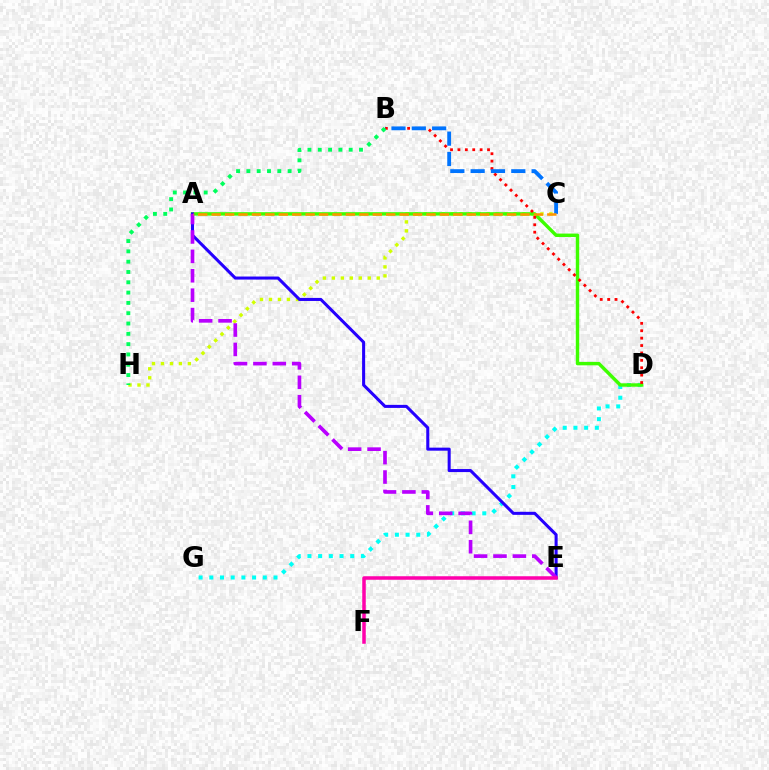{('C', 'H'): [{'color': '#d1ff00', 'line_style': 'dotted', 'thickness': 2.44}], ('D', 'G'): [{'color': '#00fff6', 'line_style': 'dotted', 'thickness': 2.91}], ('A', 'D'): [{'color': '#3dff00', 'line_style': 'solid', 'thickness': 2.46}], ('A', 'E'): [{'color': '#2500ff', 'line_style': 'solid', 'thickness': 2.19}, {'color': '#b900ff', 'line_style': 'dashed', 'thickness': 2.64}], ('E', 'F'): [{'color': '#ff00ac', 'line_style': 'solid', 'thickness': 2.53}], ('B', 'D'): [{'color': '#ff0000', 'line_style': 'dotted', 'thickness': 2.01}], ('B', 'C'): [{'color': '#0074ff', 'line_style': 'dashed', 'thickness': 2.76}], ('B', 'H'): [{'color': '#00ff5c', 'line_style': 'dotted', 'thickness': 2.8}], ('A', 'C'): [{'color': '#ff9400', 'line_style': 'dashed', 'thickness': 1.82}]}